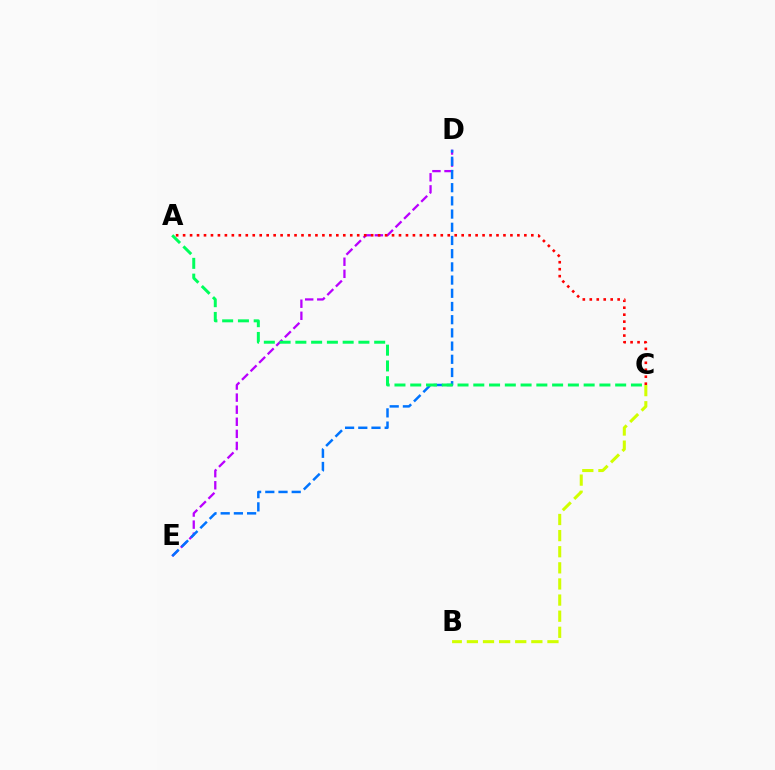{('B', 'C'): [{'color': '#d1ff00', 'line_style': 'dashed', 'thickness': 2.19}], ('D', 'E'): [{'color': '#b900ff', 'line_style': 'dashed', 'thickness': 1.64}, {'color': '#0074ff', 'line_style': 'dashed', 'thickness': 1.79}], ('A', 'C'): [{'color': '#ff0000', 'line_style': 'dotted', 'thickness': 1.89}, {'color': '#00ff5c', 'line_style': 'dashed', 'thickness': 2.14}]}